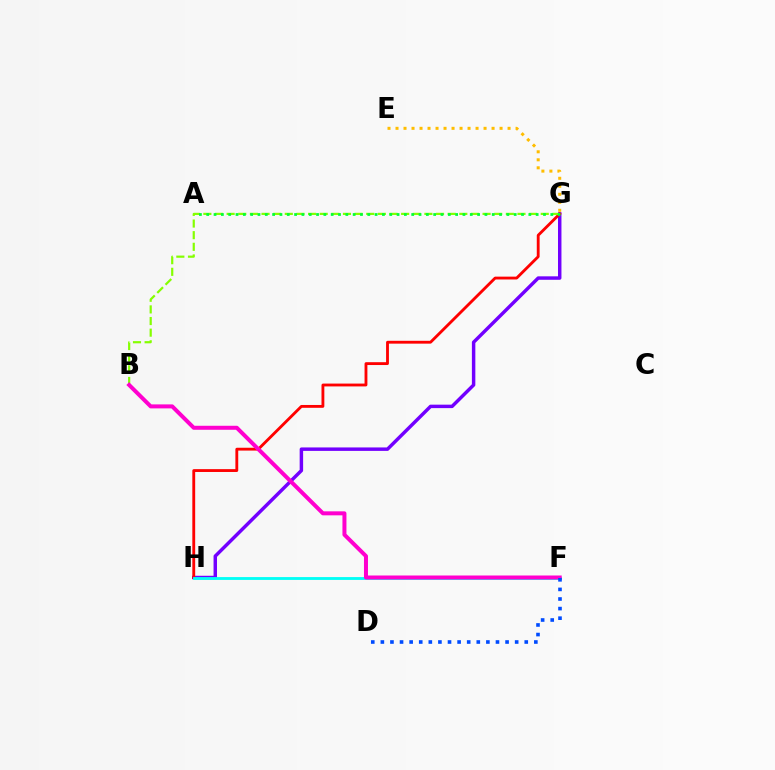{('G', 'H'): [{'color': '#7200ff', 'line_style': 'solid', 'thickness': 2.49}, {'color': '#ff0000', 'line_style': 'solid', 'thickness': 2.05}], ('B', 'G'): [{'color': '#84ff00', 'line_style': 'dashed', 'thickness': 1.58}], ('E', 'G'): [{'color': '#ffbd00', 'line_style': 'dotted', 'thickness': 2.17}], ('A', 'G'): [{'color': '#00ff39', 'line_style': 'dotted', 'thickness': 1.99}], ('F', 'H'): [{'color': '#00fff6', 'line_style': 'solid', 'thickness': 2.04}], ('B', 'F'): [{'color': '#ff00cf', 'line_style': 'solid', 'thickness': 2.88}], ('D', 'F'): [{'color': '#004bff', 'line_style': 'dotted', 'thickness': 2.61}]}